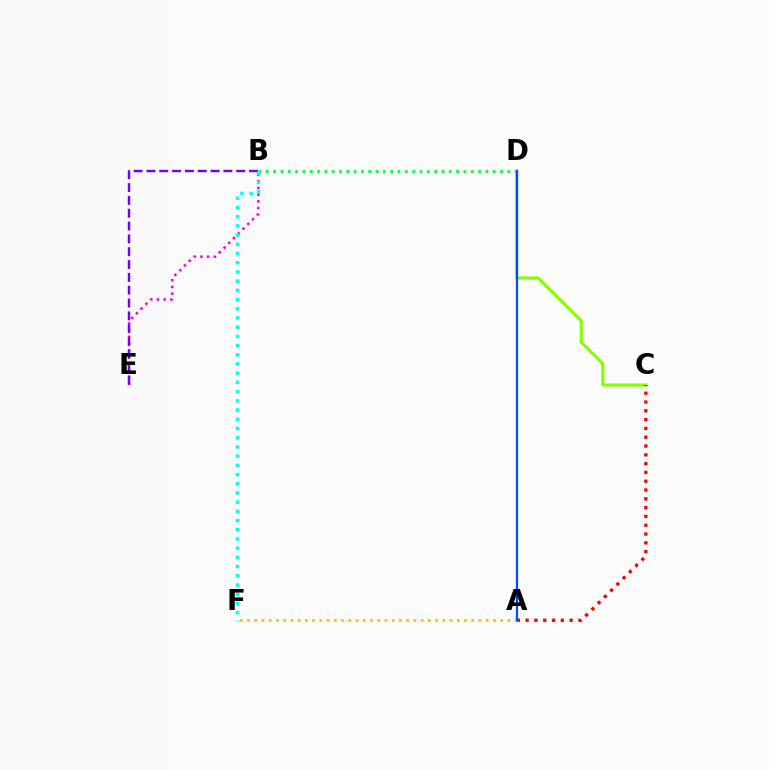{('C', 'D'): [{'color': '#84ff00', 'line_style': 'solid', 'thickness': 2.29}], ('B', 'D'): [{'color': '#00ff39', 'line_style': 'dotted', 'thickness': 1.99}], ('B', 'E'): [{'color': '#ff00cf', 'line_style': 'dotted', 'thickness': 1.82}, {'color': '#7200ff', 'line_style': 'dashed', 'thickness': 1.74}], ('A', 'C'): [{'color': '#ff0000', 'line_style': 'dotted', 'thickness': 2.39}], ('A', 'F'): [{'color': '#ffbd00', 'line_style': 'dotted', 'thickness': 1.97}], ('A', 'D'): [{'color': '#004bff', 'line_style': 'solid', 'thickness': 1.6}], ('B', 'F'): [{'color': '#00fff6', 'line_style': 'dotted', 'thickness': 2.5}]}